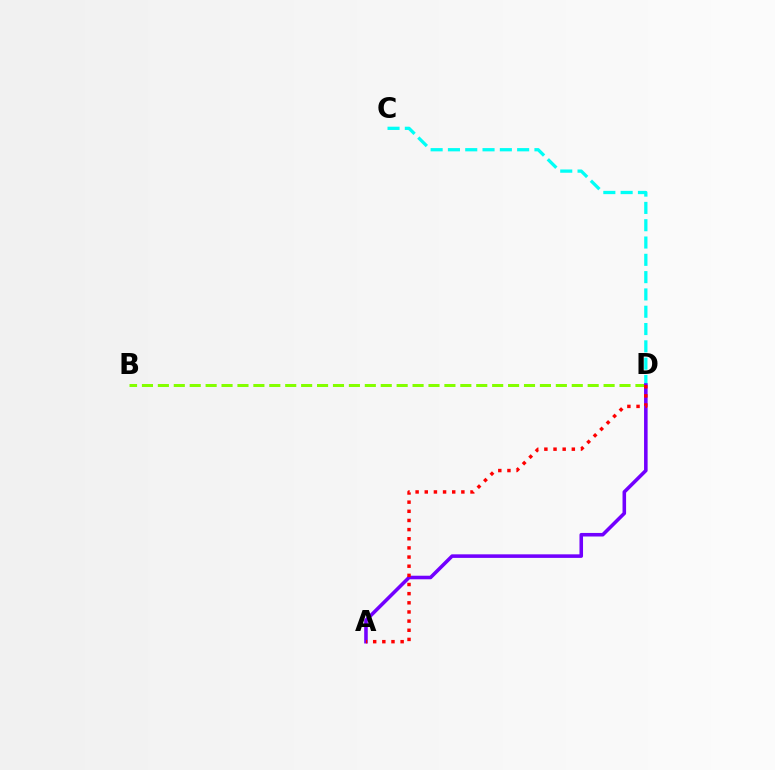{('B', 'D'): [{'color': '#84ff00', 'line_style': 'dashed', 'thickness': 2.16}], ('C', 'D'): [{'color': '#00fff6', 'line_style': 'dashed', 'thickness': 2.35}], ('A', 'D'): [{'color': '#7200ff', 'line_style': 'solid', 'thickness': 2.57}, {'color': '#ff0000', 'line_style': 'dotted', 'thickness': 2.49}]}